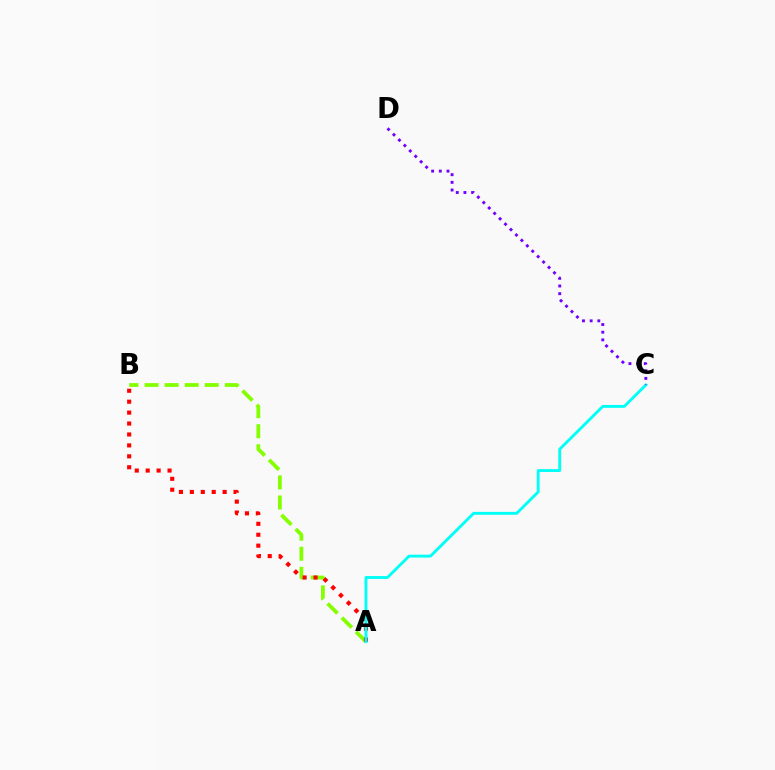{('A', 'B'): [{'color': '#84ff00', 'line_style': 'dashed', 'thickness': 2.73}, {'color': '#ff0000', 'line_style': 'dotted', 'thickness': 2.97}], ('A', 'C'): [{'color': '#00fff6', 'line_style': 'solid', 'thickness': 2.07}], ('C', 'D'): [{'color': '#7200ff', 'line_style': 'dotted', 'thickness': 2.08}]}